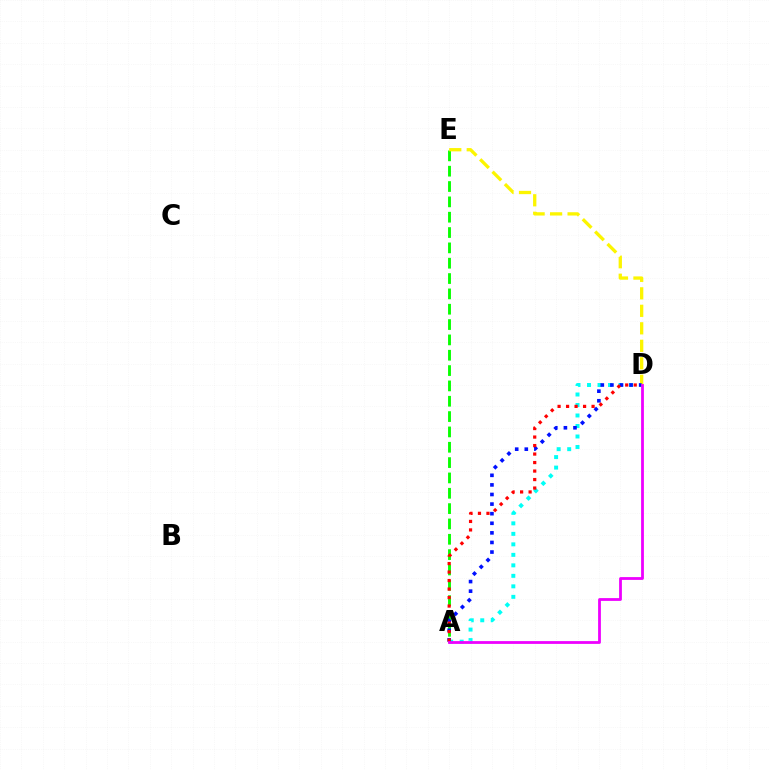{('A', 'D'): [{'color': '#00fff6', 'line_style': 'dotted', 'thickness': 2.85}, {'color': '#0010ff', 'line_style': 'dotted', 'thickness': 2.61}, {'color': '#ff0000', 'line_style': 'dotted', 'thickness': 2.31}, {'color': '#ee00ff', 'line_style': 'solid', 'thickness': 2.01}], ('A', 'E'): [{'color': '#08ff00', 'line_style': 'dashed', 'thickness': 2.08}], ('D', 'E'): [{'color': '#fcf500', 'line_style': 'dashed', 'thickness': 2.38}]}